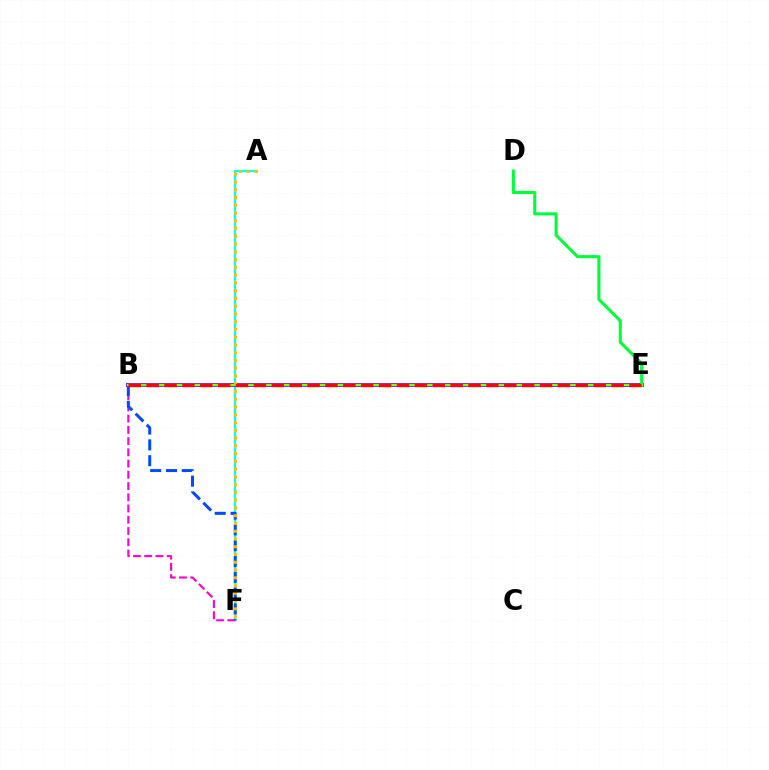{('A', 'F'): [{'color': '#00fff6', 'line_style': 'solid', 'thickness': 1.66}, {'color': '#ffbd00', 'line_style': 'dotted', 'thickness': 2.11}], ('B', 'F'): [{'color': '#ff00cf', 'line_style': 'dashed', 'thickness': 1.53}, {'color': '#004bff', 'line_style': 'dashed', 'thickness': 2.15}], ('B', 'E'): [{'color': '#7200ff', 'line_style': 'solid', 'thickness': 2.82}, {'color': '#84ff00', 'line_style': 'solid', 'thickness': 1.76}, {'color': '#ff0000', 'line_style': 'dashed', 'thickness': 2.43}], ('D', 'E'): [{'color': '#00ff39', 'line_style': 'solid', 'thickness': 2.22}]}